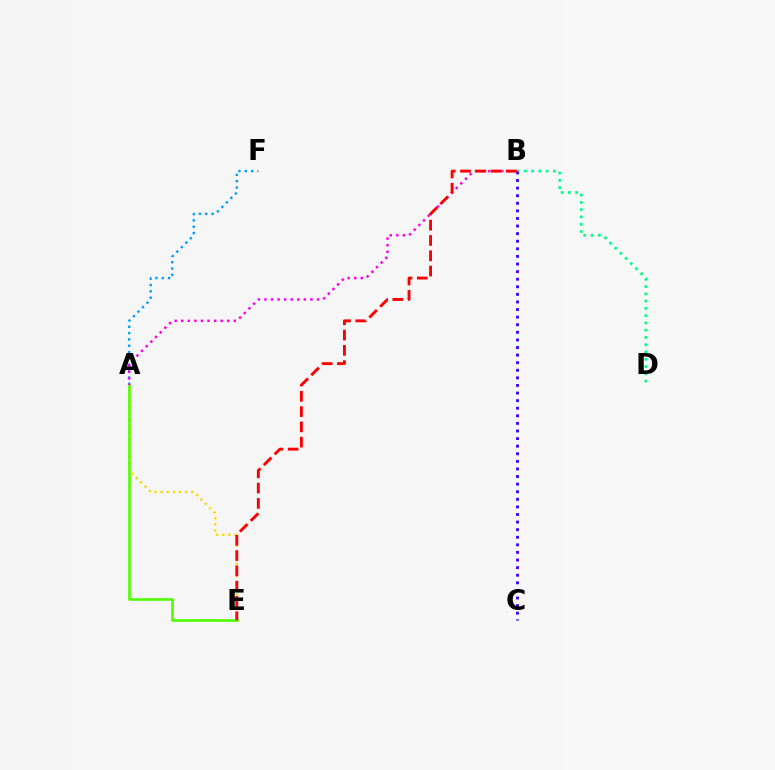{('B', 'D'): [{'color': '#00ff86', 'line_style': 'dotted', 'thickness': 1.98}], ('A', 'F'): [{'color': '#009eff', 'line_style': 'dotted', 'thickness': 1.72}], ('A', 'E'): [{'color': '#ffd500', 'line_style': 'dotted', 'thickness': 1.66}, {'color': '#4fff00', 'line_style': 'solid', 'thickness': 1.91}], ('B', 'C'): [{'color': '#3700ff', 'line_style': 'dotted', 'thickness': 2.06}], ('A', 'B'): [{'color': '#ff00ed', 'line_style': 'dotted', 'thickness': 1.79}], ('B', 'E'): [{'color': '#ff0000', 'line_style': 'dashed', 'thickness': 2.08}]}